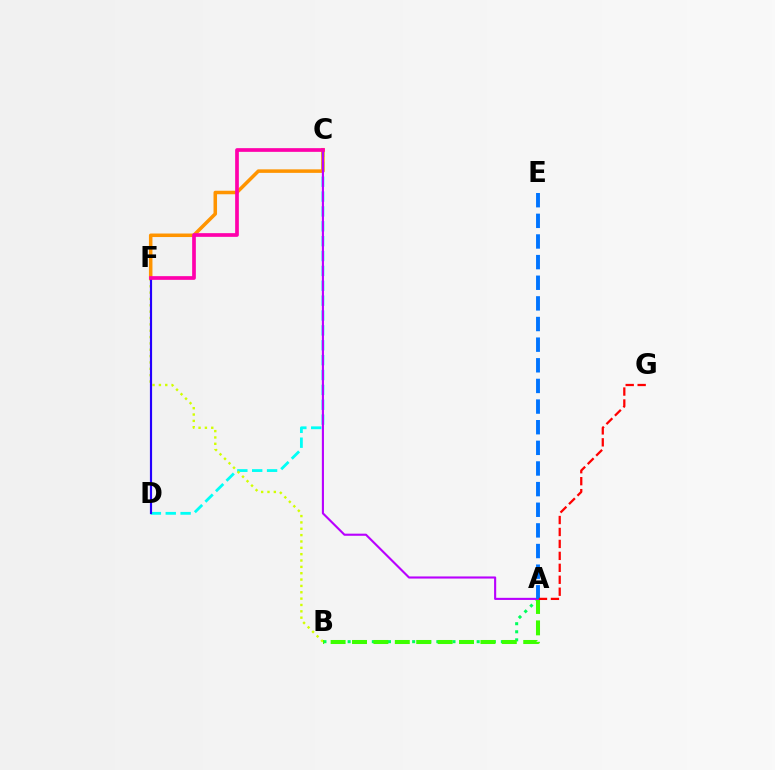{('A', 'B'): [{'color': '#00ff5c', 'line_style': 'dotted', 'thickness': 2.19}, {'color': '#3dff00', 'line_style': 'dashed', 'thickness': 2.91}], ('C', 'D'): [{'color': '#00fff6', 'line_style': 'dashed', 'thickness': 2.02}], ('C', 'F'): [{'color': '#ff9400', 'line_style': 'solid', 'thickness': 2.53}, {'color': '#ff00ac', 'line_style': 'solid', 'thickness': 2.66}], ('B', 'F'): [{'color': '#d1ff00', 'line_style': 'dotted', 'thickness': 1.73}], ('A', 'C'): [{'color': '#b900ff', 'line_style': 'solid', 'thickness': 1.52}], ('A', 'E'): [{'color': '#0074ff', 'line_style': 'dashed', 'thickness': 2.8}], ('D', 'F'): [{'color': '#2500ff', 'line_style': 'solid', 'thickness': 1.56}], ('A', 'G'): [{'color': '#ff0000', 'line_style': 'dashed', 'thickness': 1.62}]}